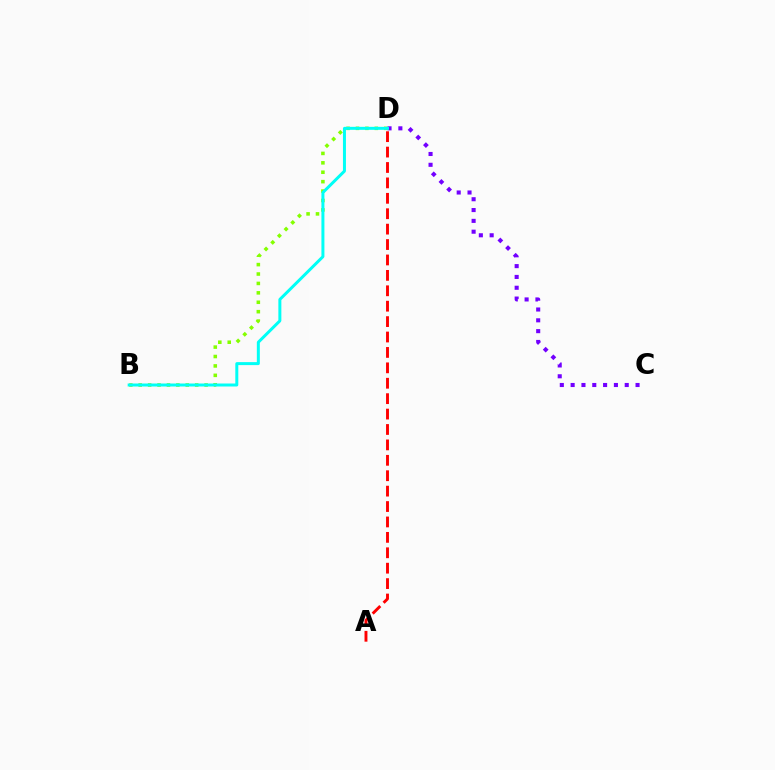{('B', 'D'): [{'color': '#84ff00', 'line_style': 'dotted', 'thickness': 2.56}, {'color': '#00fff6', 'line_style': 'solid', 'thickness': 2.15}], ('A', 'D'): [{'color': '#ff0000', 'line_style': 'dashed', 'thickness': 2.09}], ('C', 'D'): [{'color': '#7200ff', 'line_style': 'dotted', 'thickness': 2.94}]}